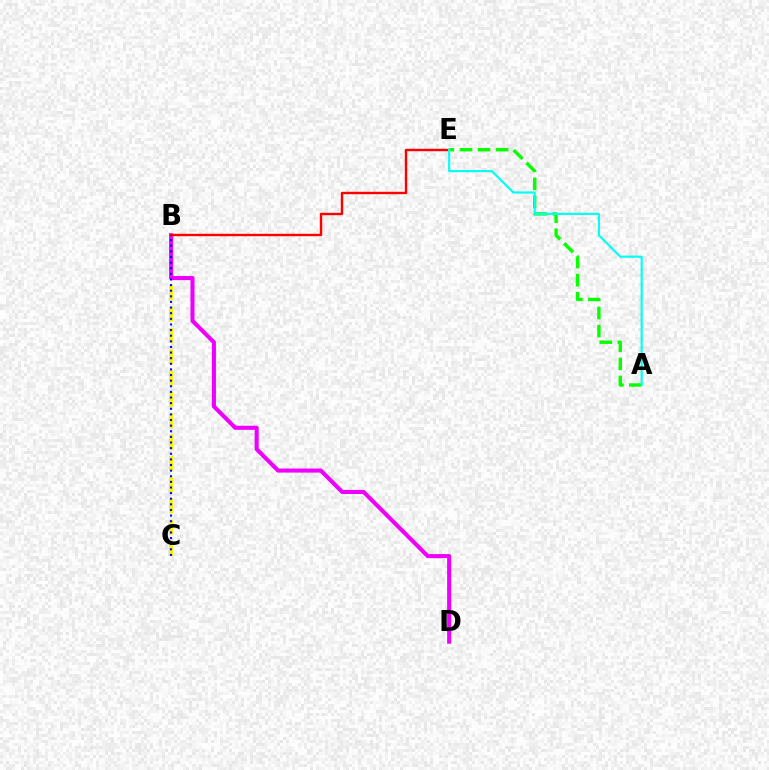{('B', 'C'): [{'color': '#fcf500', 'line_style': 'dashed', 'thickness': 2.89}, {'color': '#0010ff', 'line_style': 'dotted', 'thickness': 1.53}], ('B', 'D'): [{'color': '#ee00ff', 'line_style': 'solid', 'thickness': 2.94}], ('B', 'E'): [{'color': '#ff0000', 'line_style': 'solid', 'thickness': 1.73}], ('A', 'E'): [{'color': '#08ff00', 'line_style': 'dashed', 'thickness': 2.46}, {'color': '#00fff6', 'line_style': 'solid', 'thickness': 1.54}]}